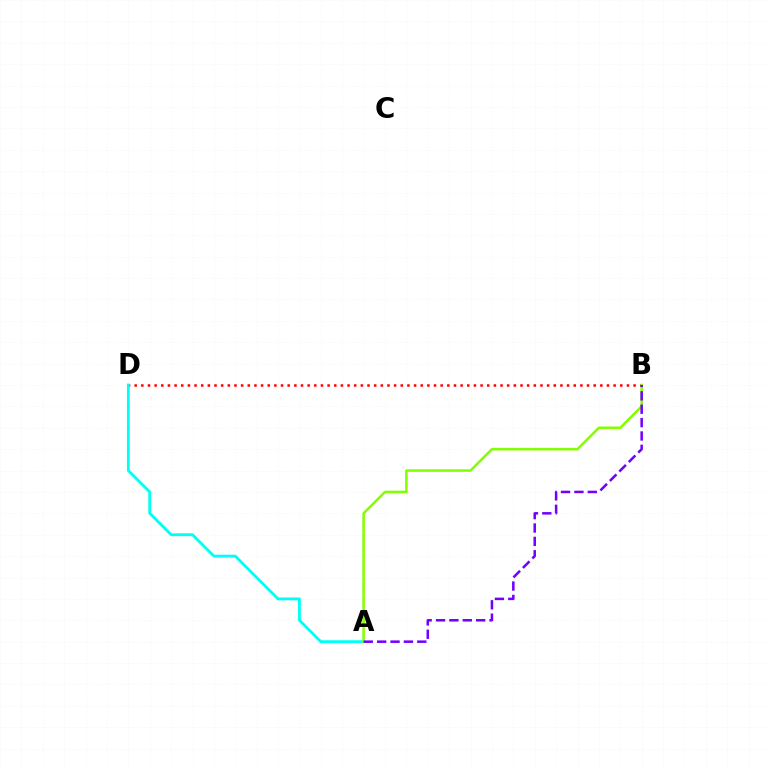{('B', 'D'): [{'color': '#ff0000', 'line_style': 'dotted', 'thickness': 1.81}], ('A', 'D'): [{'color': '#00fff6', 'line_style': 'solid', 'thickness': 2.04}], ('A', 'B'): [{'color': '#84ff00', 'line_style': 'solid', 'thickness': 1.83}, {'color': '#7200ff', 'line_style': 'dashed', 'thickness': 1.82}]}